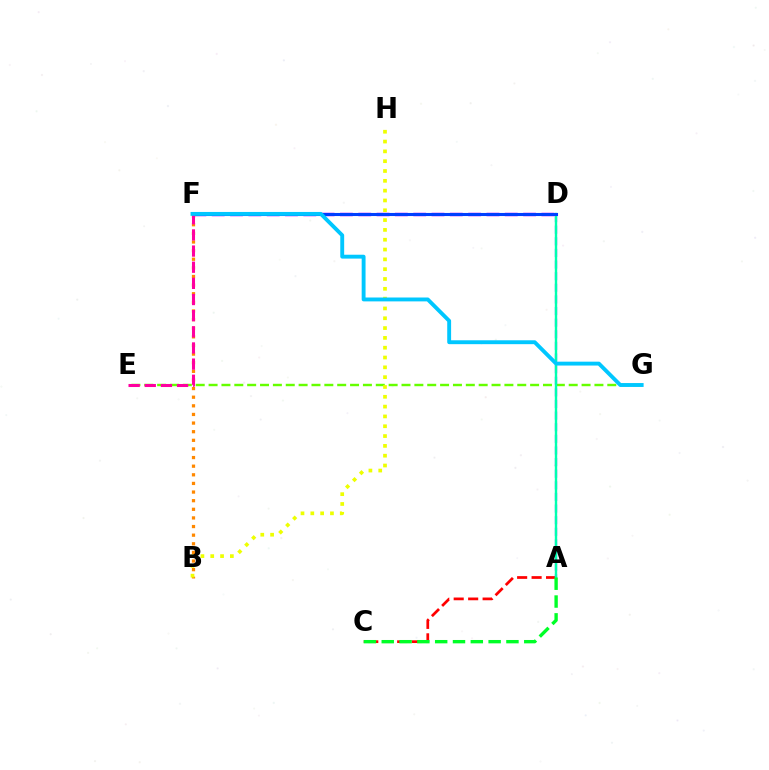{('D', 'F'): [{'color': '#d600ff', 'line_style': 'dashed', 'thickness': 2.49}, {'color': '#003fff', 'line_style': 'solid', 'thickness': 2.22}], ('E', 'G'): [{'color': '#66ff00', 'line_style': 'dashed', 'thickness': 1.75}], ('A', 'C'): [{'color': '#ff0000', 'line_style': 'dashed', 'thickness': 1.96}, {'color': '#00ff27', 'line_style': 'dashed', 'thickness': 2.42}], ('A', 'D'): [{'color': '#4f00ff', 'line_style': 'dashed', 'thickness': 1.58}, {'color': '#00ffaf', 'line_style': 'solid', 'thickness': 1.73}], ('B', 'F'): [{'color': '#ff8800', 'line_style': 'dotted', 'thickness': 2.34}], ('B', 'H'): [{'color': '#eeff00', 'line_style': 'dotted', 'thickness': 2.67}], ('E', 'F'): [{'color': '#ff00a0', 'line_style': 'dashed', 'thickness': 2.19}], ('F', 'G'): [{'color': '#00c7ff', 'line_style': 'solid', 'thickness': 2.79}]}